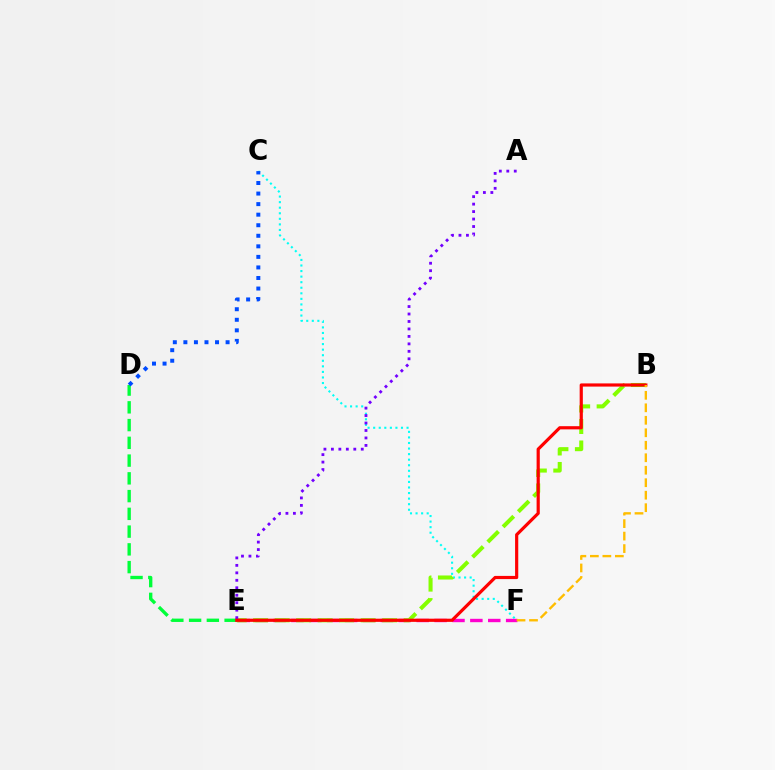{('D', 'E'): [{'color': '#00ff39', 'line_style': 'dashed', 'thickness': 2.41}], ('C', 'F'): [{'color': '#00fff6', 'line_style': 'dotted', 'thickness': 1.51}], ('C', 'D'): [{'color': '#004bff', 'line_style': 'dotted', 'thickness': 2.87}], ('E', 'F'): [{'color': '#ff00cf', 'line_style': 'dashed', 'thickness': 2.43}], ('B', 'E'): [{'color': '#84ff00', 'line_style': 'dashed', 'thickness': 2.92}, {'color': '#ff0000', 'line_style': 'solid', 'thickness': 2.29}], ('A', 'E'): [{'color': '#7200ff', 'line_style': 'dotted', 'thickness': 2.03}], ('B', 'F'): [{'color': '#ffbd00', 'line_style': 'dashed', 'thickness': 1.7}]}